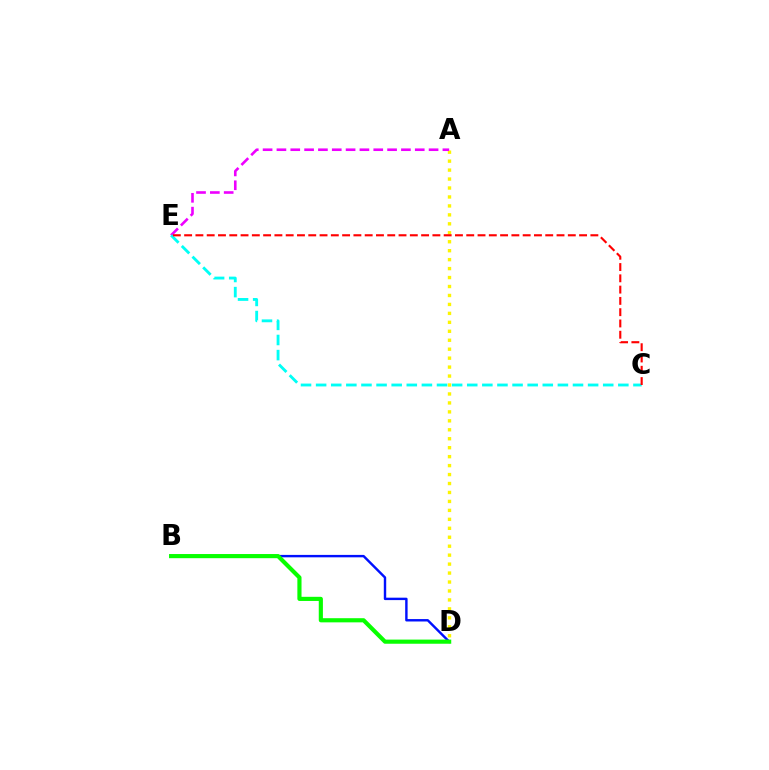{('A', 'D'): [{'color': '#fcf500', 'line_style': 'dotted', 'thickness': 2.43}], ('B', 'D'): [{'color': '#0010ff', 'line_style': 'solid', 'thickness': 1.74}, {'color': '#08ff00', 'line_style': 'solid', 'thickness': 2.99}], ('A', 'E'): [{'color': '#ee00ff', 'line_style': 'dashed', 'thickness': 1.88}], ('C', 'E'): [{'color': '#00fff6', 'line_style': 'dashed', 'thickness': 2.05}, {'color': '#ff0000', 'line_style': 'dashed', 'thickness': 1.53}]}